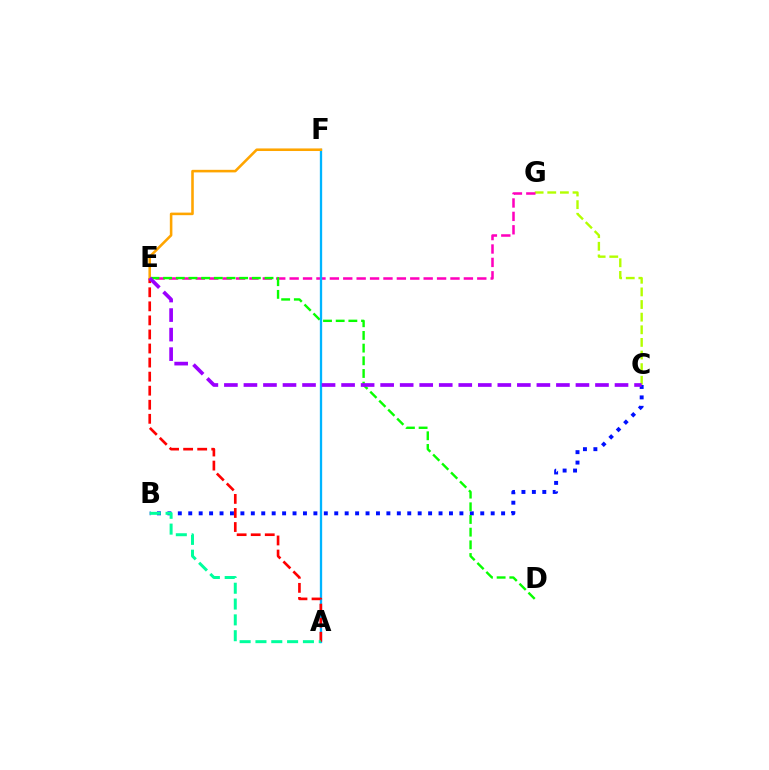{('B', 'C'): [{'color': '#0010ff', 'line_style': 'dotted', 'thickness': 2.83}], ('C', 'G'): [{'color': '#b3ff00', 'line_style': 'dashed', 'thickness': 1.72}], ('E', 'G'): [{'color': '#ff00bd', 'line_style': 'dashed', 'thickness': 1.82}], ('D', 'E'): [{'color': '#08ff00', 'line_style': 'dashed', 'thickness': 1.72}], ('A', 'F'): [{'color': '#00b5ff', 'line_style': 'solid', 'thickness': 1.66}], ('A', 'E'): [{'color': '#ff0000', 'line_style': 'dashed', 'thickness': 1.91}], ('A', 'B'): [{'color': '#00ff9d', 'line_style': 'dashed', 'thickness': 2.15}], ('E', 'F'): [{'color': '#ffa500', 'line_style': 'solid', 'thickness': 1.85}], ('C', 'E'): [{'color': '#9b00ff', 'line_style': 'dashed', 'thickness': 2.65}]}